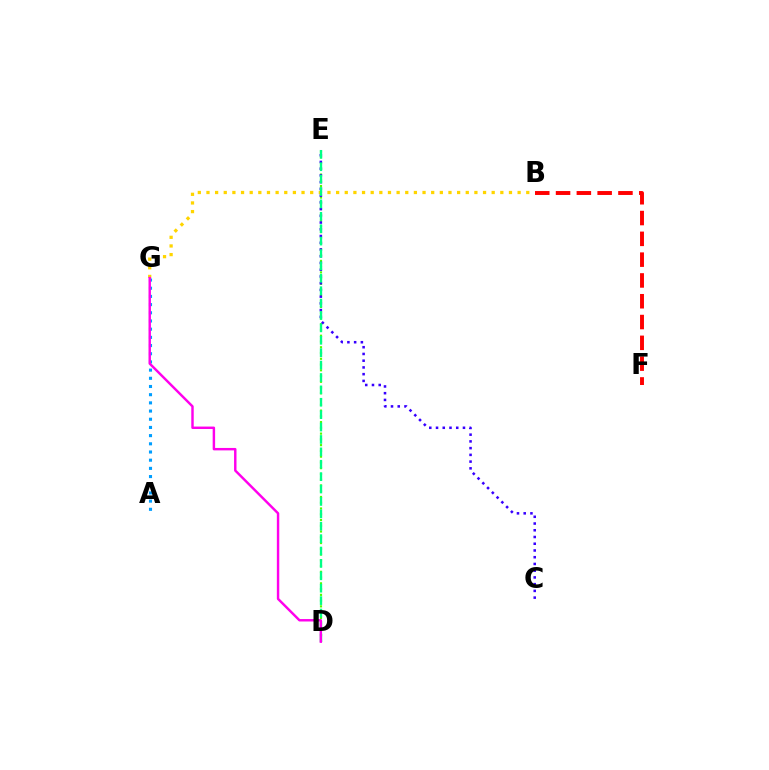{('D', 'E'): [{'color': '#4fff00', 'line_style': 'dotted', 'thickness': 1.56}, {'color': '#00ff86', 'line_style': 'dashed', 'thickness': 1.68}], ('C', 'E'): [{'color': '#3700ff', 'line_style': 'dotted', 'thickness': 1.83}], ('B', 'F'): [{'color': '#ff0000', 'line_style': 'dashed', 'thickness': 2.83}], ('B', 'G'): [{'color': '#ffd500', 'line_style': 'dotted', 'thickness': 2.35}], ('A', 'G'): [{'color': '#009eff', 'line_style': 'dotted', 'thickness': 2.22}], ('D', 'G'): [{'color': '#ff00ed', 'line_style': 'solid', 'thickness': 1.76}]}